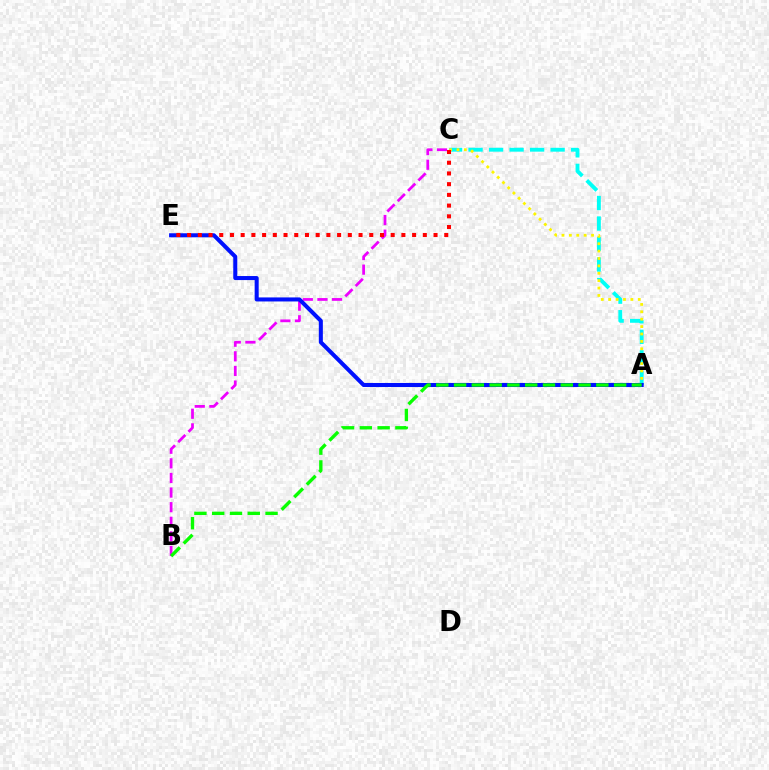{('B', 'C'): [{'color': '#ee00ff', 'line_style': 'dashed', 'thickness': 1.99}], ('A', 'C'): [{'color': '#00fff6', 'line_style': 'dashed', 'thickness': 2.79}, {'color': '#fcf500', 'line_style': 'dotted', 'thickness': 2.01}], ('A', 'E'): [{'color': '#0010ff', 'line_style': 'solid', 'thickness': 2.91}], ('A', 'B'): [{'color': '#08ff00', 'line_style': 'dashed', 'thickness': 2.42}], ('C', 'E'): [{'color': '#ff0000', 'line_style': 'dotted', 'thickness': 2.91}]}